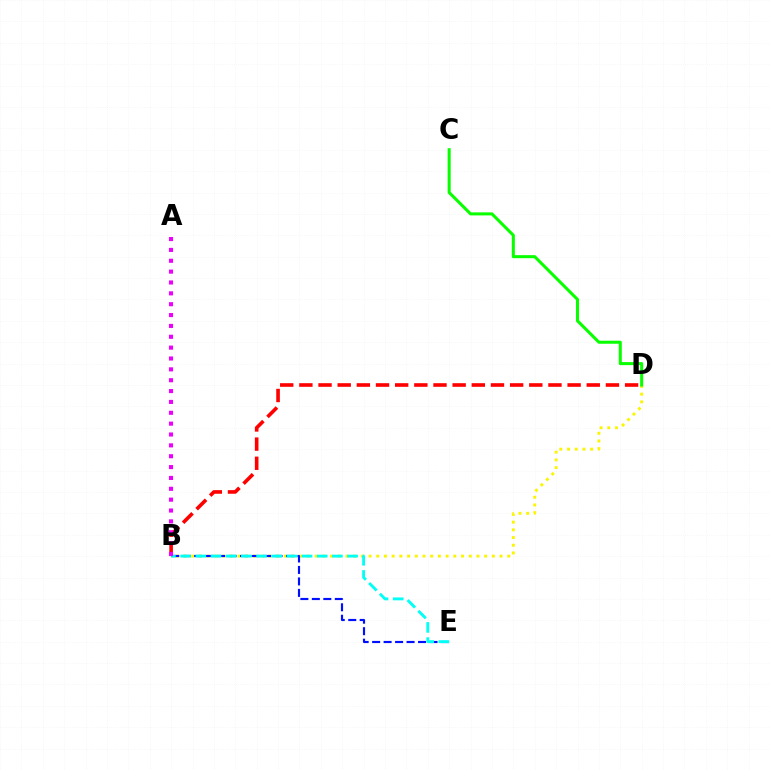{('B', 'D'): [{'color': '#fcf500', 'line_style': 'dotted', 'thickness': 2.09}, {'color': '#ff0000', 'line_style': 'dashed', 'thickness': 2.6}], ('C', 'D'): [{'color': '#08ff00', 'line_style': 'solid', 'thickness': 2.19}], ('B', 'E'): [{'color': '#0010ff', 'line_style': 'dashed', 'thickness': 1.56}, {'color': '#00fff6', 'line_style': 'dashed', 'thickness': 2.06}], ('A', 'B'): [{'color': '#ee00ff', 'line_style': 'dotted', 'thickness': 2.95}]}